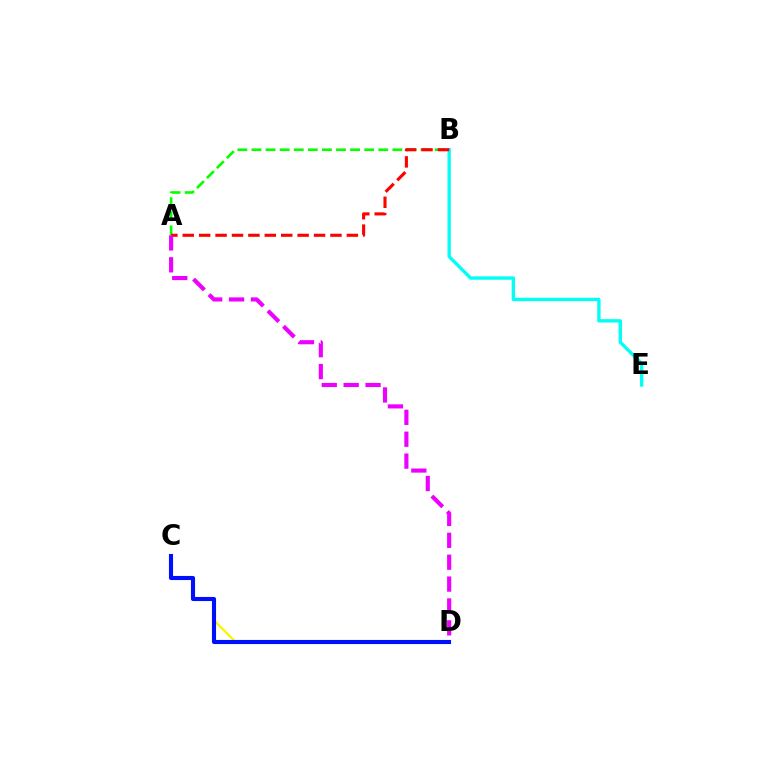{('A', 'B'): [{'color': '#08ff00', 'line_style': 'dashed', 'thickness': 1.91}, {'color': '#ff0000', 'line_style': 'dashed', 'thickness': 2.23}], ('B', 'E'): [{'color': '#00fff6', 'line_style': 'solid', 'thickness': 2.43}], ('C', 'D'): [{'color': '#fcf500', 'line_style': 'solid', 'thickness': 1.69}, {'color': '#0010ff', 'line_style': 'solid', 'thickness': 2.95}], ('A', 'D'): [{'color': '#ee00ff', 'line_style': 'dashed', 'thickness': 2.97}]}